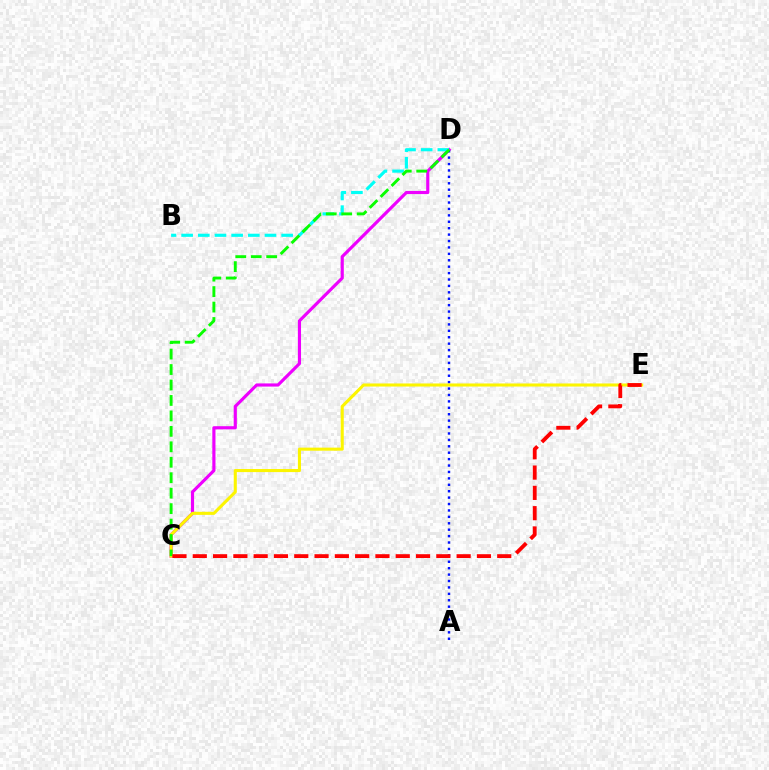{('C', 'D'): [{'color': '#ee00ff', 'line_style': 'solid', 'thickness': 2.27}, {'color': '#08ff00', 'line_style': 'dashed', 'thickness': 2.1}], ('A', 'D'): [{'color': '#0010ff', 'line_style': 'dotted', 'thickness': 1.74}], ('B', 'D'): [{'color': '#00fff6', 'line_style': 'dashed', 'thickness': 2.26}], ('C', 'E'): [{'color': '#fcf500', 'line_style': 'solid', 'thickness': 2.21}, {'color': '#ff0000', 'line_style': 'dashed', 'thickness': 2.76}]}